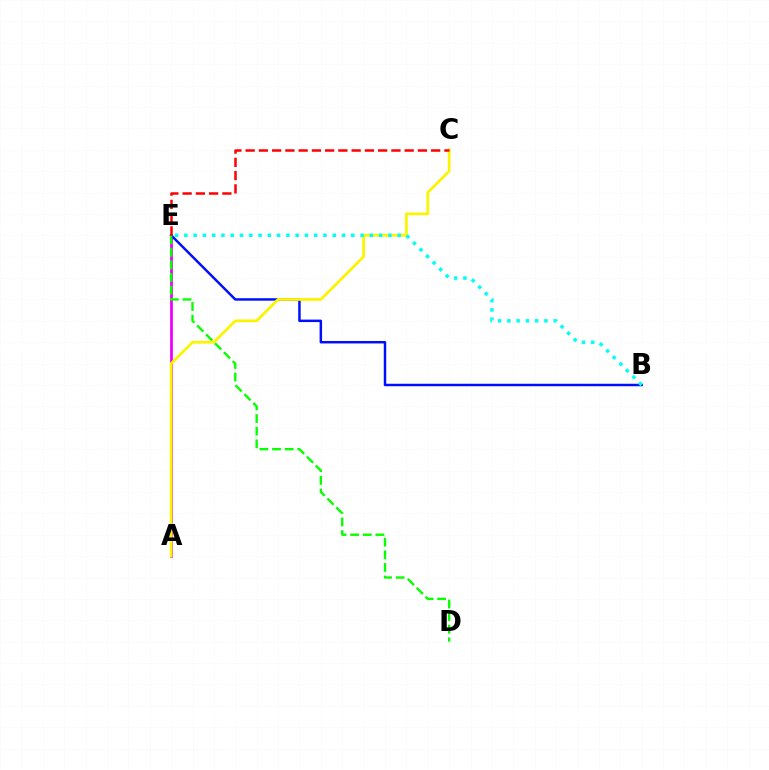{('A', 'E'): [{'color': '#ee00ff', 'line_style': 'solid', 'thickness': 1.98}], ('B', 'E'): [{'color': '#0010ff', 'line_style': 'solid', 'thickness': 1.78}, {'color': '#00fff6', 'line_style': 'dotted', 'thickness': 2.52}], ('D', 'E'): [{'color': '#08ff00', 'line_style': 'dashed', 'thickness': 1.71}], ('A', 'C'): [{'color': '#fcf500', 'line_style': 'solid', 'thickness': 1.99}], ('C', 'E'): [{'color': '#ff0000', 'line_style': 'dashed', 'thickness': 1.8}]}